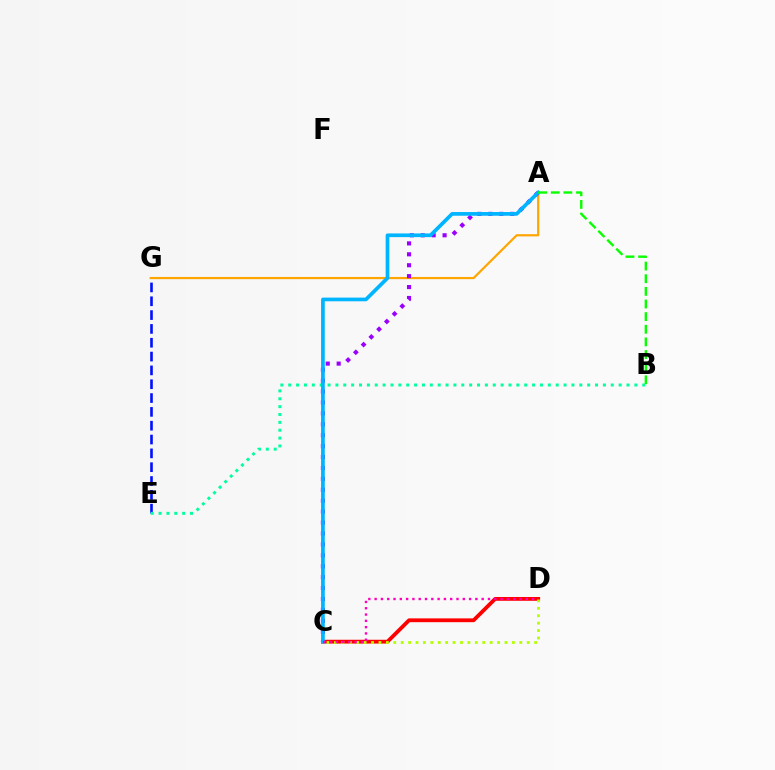{('C', 'D'): [{'color': '#ff0000', 'line_style': 'solid', 'thickness': 2.74}, {'color': '#b3ff00', 'line_style': 'dotted', 'thickness': 2.01}, {'color': '#ff00bd', 'line_style': 'dotted', 'thickness': 1.71}], ('A', 'G'): [{'color': '#ffa500', 'line_style': 'solid', 'thickness': 1.58}], ('E', 'G'): [{'color': '#0010ff', 'line_style': 'dashed', 'thickness': 1.88}], ('A', 'C'): [{'color': '#9b00ff', 'line_style': 'dotted', 'thickness': 2.97}, {'color': '#00b5ff', 'line_style': 'solid', 'thickness': 2.66}], ('B', 'E'): [{'color': '#00ff9d', 'line_style': 'dotted', 'thickness': 2.14}], ('A', 'B'): [{'color': '#08ff00', 'line_style': 'dashed', 'thickness': 1.72}]}